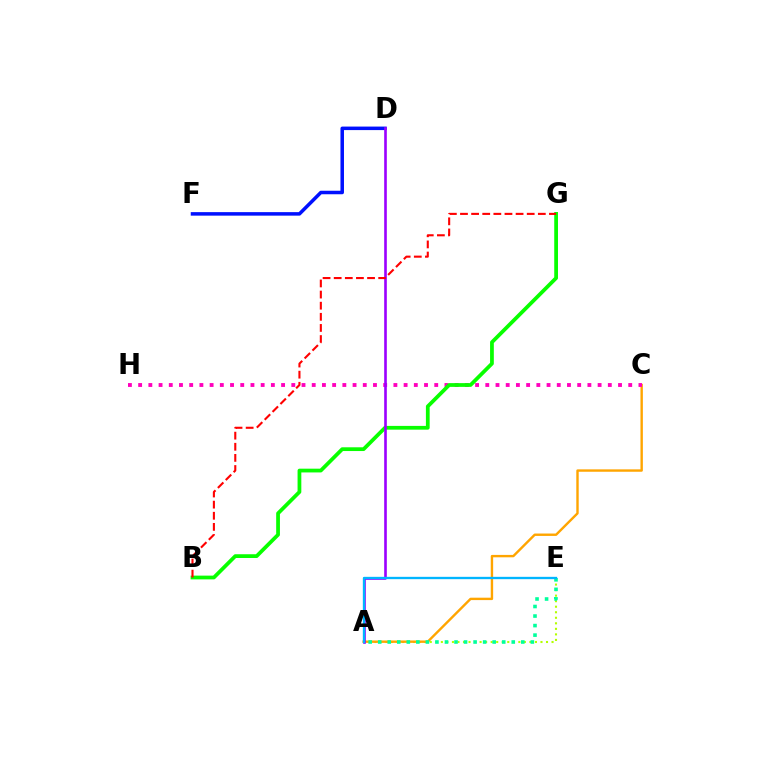{('A', 'E'): [{'color': '#b3ff00', 'line_style': 'dotted', 'thickness': 1.5}, {'color': '#00ff9d', 'line_style': 'dotted', 'thickness': 2.59}, {'color': '#00b5ff', 'line_style': 'solid', 'thickness': 1.68}], ('A', 'C'): [{'color': '#ffa500', 'line_style': 'solid', 'thickness': 1.73}], ('C', 'H'): [{'color': '#ff00bd', 'line_style': 'dotted', 'thickness': 2.77}], ('D', 'F'): [{'color': '#0010ff', 'line_style': 'solid', 'thickness': 2.53}], ('B', 'G'): [{'color': '#08ff00', 'line_style': 'solid', 'thickness': 2.7}, {'color': '#ff0000', 'line_style': 'dashed', 'thickness': 1.51}], ('A', 'D'): [{'color': '#9b00ff', 'line_style': 'solid', 'thickness': 1.89}]}